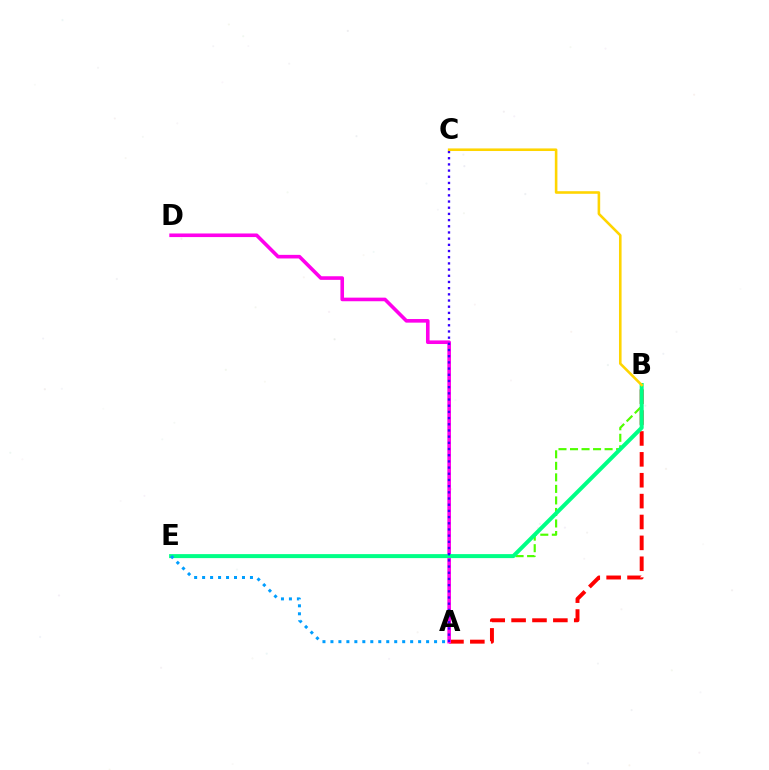{('A', 'B'): [{'color': '#ff0000', 'line_style': 'dashed', 'thickness': 2.84}], ('A', 'D'): [{'color': '#ff00ed', 'line_style': 'solid', 'thickness': 2.59}], ('B', 'E'): [{'color': '#4fff00', 'line_style': 'dashed', 'thickness': 1.57}, {'color': '#00ff86', 'line_style': 'solid', 'thickness': 2.88}], ('A', 'C'): [{'color': '#3700ff', 'line_style': 'dotted', 'thickness': 1.68}], ('A', 'E'): [{'color': '#009eff', 'line_style': 'dotted', 'thickness': 2.17}], ('B', 'C'): [{'color': '#ffd500', 'line_style': 'solid', 'thickness': 1.86}]}